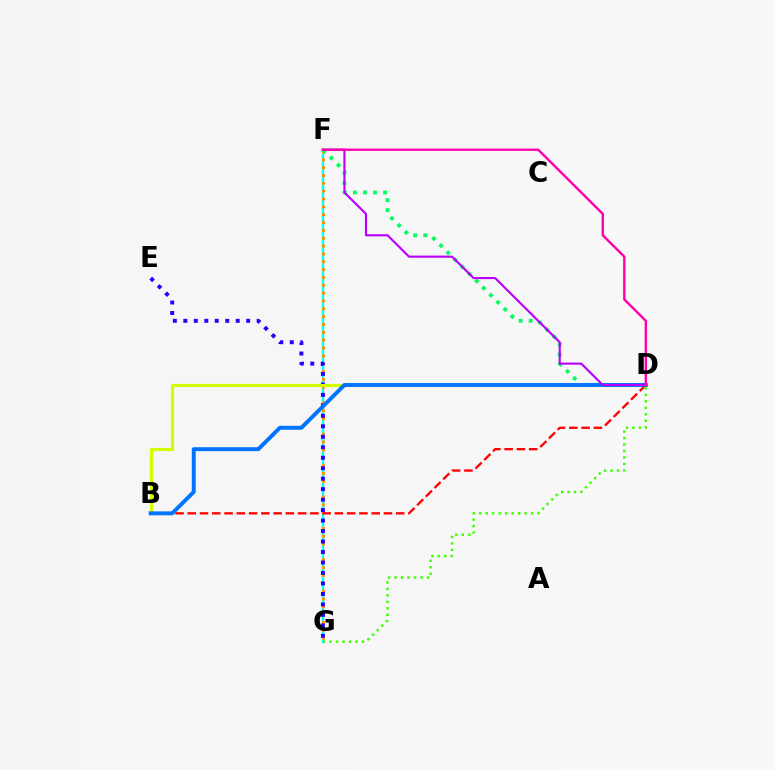{('F', 'G'): [{'color': '#00fff6', 'line_style': 'solid', 'thickness': 1.68}, {'color': '#ff9400', 'line_style': 'dotted', 'thickness': 2.13}], ('D', 'F'): [{'color': '#00ff5c', 'line_style': 'dotted', 'thickness': 2.73}, {'color': '#b900ff', 'line_style': 'solid', 'thickness': 1.54}, {'color': '#ff00ac', 'line_style': 'solid', 'thickness': 1.72}], ('B', 'D'): [{'color': '#ff0000', 'line_style': 'dashed', 'thickness': 1.67}, {'color': '#d1ff00', 'line_style': 'solid', 'thickness': 2.28}, {'color': '#0074ff', 'line_style': 'solid', 'thickness': 2.83}], ('D', 'G'): [{'color': '#3dff00', 'line_style': 'dotted', 'thickness': 1.76}], ('E', 'G'): [{'color': '#2500ff', 'line_style': 'dotted', 'thickness': 2.85}]}